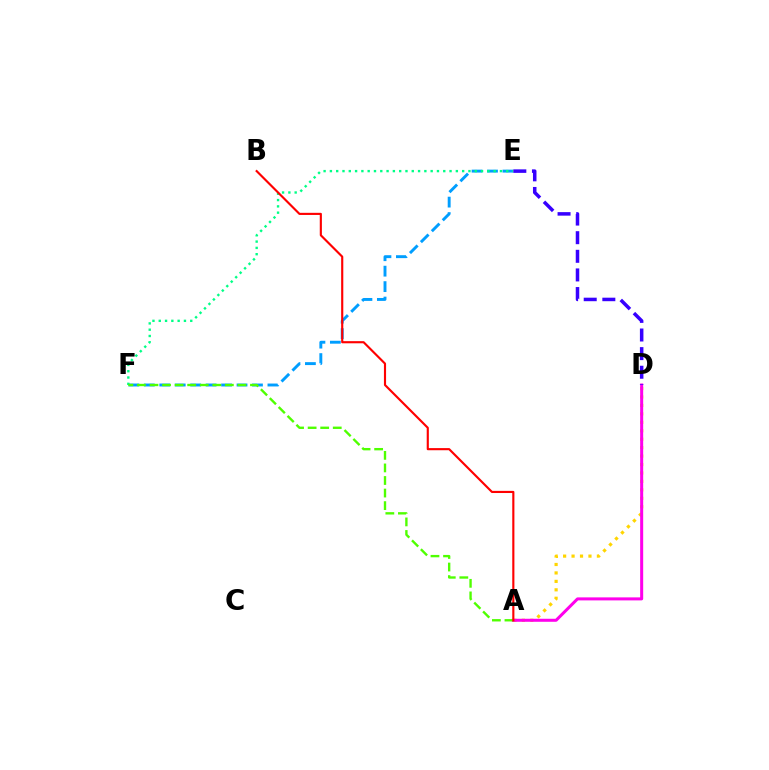{('E', 'F'): [{'color': '#009eff', 'line_style': 'dashed', 'thickness': 2.1}, {'color': '#00ff86', 'line_style': 'dotted', 'thickness': 1.71}], ('A', 'D'): [{'color': '#ffd500', 'line_style': 'dotted', 'thickness': 2.29}, {'color': '#ff00ed', 'line_style': 'solid', 'thickness': 2.17}], ('A', 'F'): [{'color': '#4fff00', 'line_style': 'dashed', 'thickness': 1.71}], ('A', 'B'): [{'color': '#ff0000', 'line_style': 'solid', 'thickness': 1.54}], ('D', 'E'): [{'color': '#3700ff', 'line_style': 'dashed', 'thickness': 2.53}]}